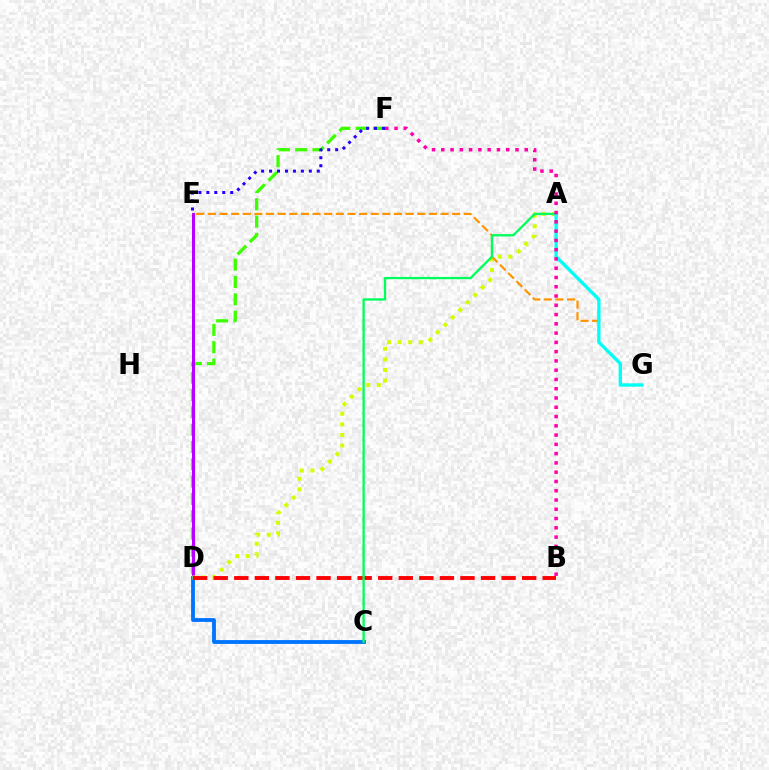{('D', 'F'): [{'color': '#3dff00', 'line_style': 'dashed', 'thickness': 2.35}], ('D', 'E'): [{'color': '#b900ff', 'line_style': 'solid', 'thickness': 2.17}], ('C', 'D'): [{'color': '#0074ff', 'line_style': 'solid', 'thickness': 2.76}], ('A', 'D'): [{'color': '#d1ff00', 'line_style': 'dotted', 'thickness': 2.87}], ('B', 'D'): [{'color': '#ff0000', 'line_style': 'dashed', 'thickness': 2.79}], ('E', 'F'): [{'color': '#2500ff', 'line_style': 'dotted', 'thickness': 2.16}], ('E', 'G'): [{'color': '#ff9400', 'line_style': 'dashed', 'thickness': 1.58}], ('A', 'C'): [{'color': '#00ff5c', 'line_style': 'solid', 'thickness': 1.66}], ('A', 'G'): [{'color': '#00fff6', 'line_style': 'solid', 'thickness': 2.39}], ('B', 'F'): [{'color': '#ff00ac', 'line_style': 'dotted', 'thickness': 2.52}]}